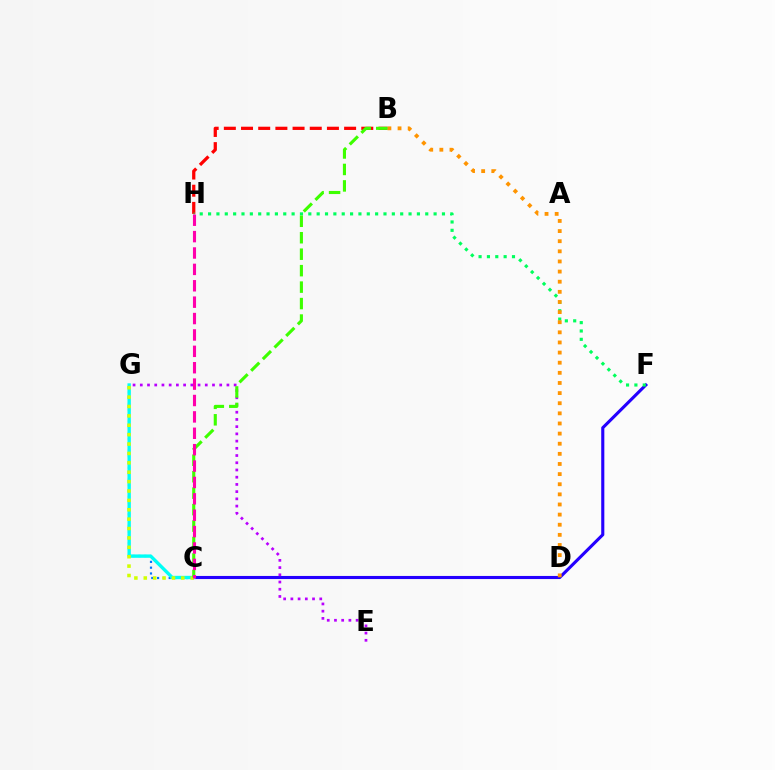{('C', 'F'): [{'color': '#2500ff', 'line_style': 'solid', 'thickness': 2.23}], ('C', 'G'): [{'color': '#0074ff', 'line_style': 'dotted', 'thickness': 1.58}, {'color': '#00fff6', 'line_style': 'solid', 'thickness': 2.43}, {'color': '#d1ff00', 'line_style': 'dotted', 'thickness': 2.55}], ('B', 'H'): [{'color': '#ff0000', 'line_style': 'dashed', 'thickness': 2.33}], ('F', 'H'): [{'color': '#00ff5c', 'line_style': 'dotted', 'thickness': 2.27}], ('B', 'D'): [{'color': '#ff9400', 'line_style': 'dotted', 'thickness': 2.75}], ('E', 'G'): [{'color': '#b900ff', 'line_style': 'dotted', 'thickness': 1.96}], ('B', 'C'): [{'color': '#3dff00', 'line_style': 'dashed', 'thickness': 2.24}], ('C', 'H'): [{'color': '#ff00ac', 'line_style': 'dashed', 'thickness': 2.23}]}